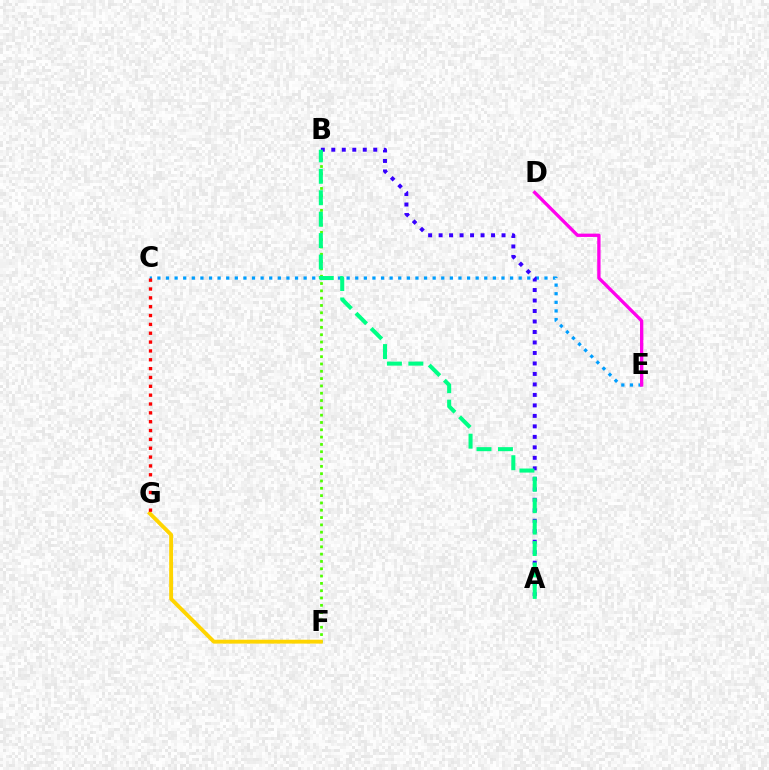{('C', 'E'): [{'color': '#009eff', 'line_style': 'dotted', 'thickness': 2.34}], ('B', 'F'): [{'color': '#4fff00', 'line_style': 'dotted', 'thickness': 1.99}], ('D', 'E'): [{'color': '#ff00ed', 'line_style': 'solid', 'thickness': 2.39}], ('F', 'G'): [{'color': '#ffd500', 'line_style': 'solid', 'thickness': 2.79}], ('C', 'G'): [{'color': '#ff0000', 'line_style': 'dotted', 'thickness': 2.4}], ('A', 'B'): [{'color': '#3700ff', 'line_style': 'dotted', 'thickness': 2.85}, {'color': '#00ff86', 'line_style': 'dashed', 'thickness': 2.91}]}